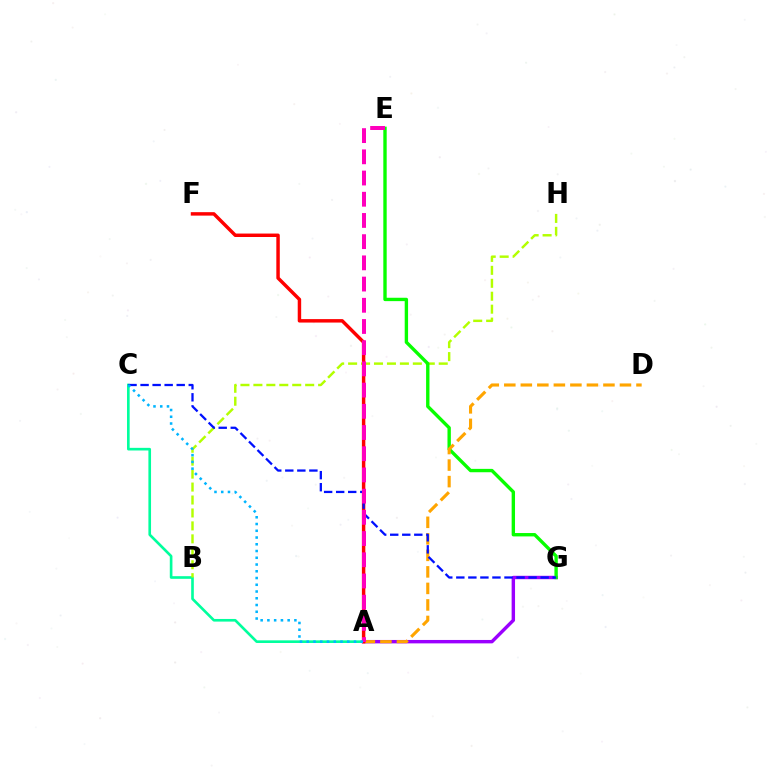{('A', 'C'): [{'color': '#00ff9d', 'line_style': 'solid', 'thickness': 1.9}, {'color': '#00b5ff', 'line_style': 'dotted', 'thickness': 1.83}], ('B', 'H'): [{'color': '#b3ff00', 'line_style': 'dashed', 'thickness': 1.76}], ('A', 'G'): [{'color': '#9b00ff', 'line_style': 'solid', 'thickness': 2.46}], ('E', 'G'): [{'color': '#08ff00', 'line_style': 'solid', 'thickness': 2.43}], ('A', 'D'): [{'color': '#ffa500', 'line_style': 'dashed', 'thickness': 2.24}], ('A', 'F'): [{'color': '#ff0000', 'line_style': 'solid', 'thickness': 2.49}], ('C', 'G'): [{'color': '#0010ff', 'line_style': 'dashed', 'thickness': 1.64}], ('A', 'E'): [{'color': '#ff00bd', 'line_style': 'dashed', 'thickness': 2.88}]}